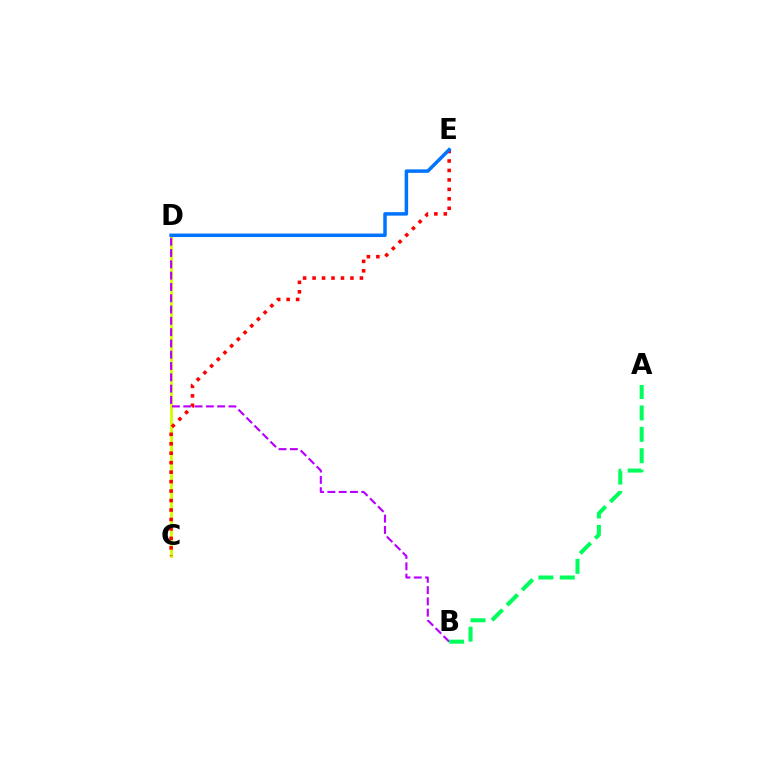{('C', 'D'): [{'color': '#d1ff00', 'line_style': 'solid', 'thickness': 2.09}], ('B', 'D'): [{'color': '#b900ff', 'line_style': 'dashed', 'thickness': 1.54}], ('C', 'E'): [{'color': '#ff0000', 'line_style': 'dotted', 'thickness': 2.57}], ('A', 'B'): [{'color': '#00ff5c', 'line_style': 'dashed', 'thickness': 2.91}], ('D', 'E'): [{'color': '#0074ff', 'line_style': 'solid', 'thickness': 2.51}]}